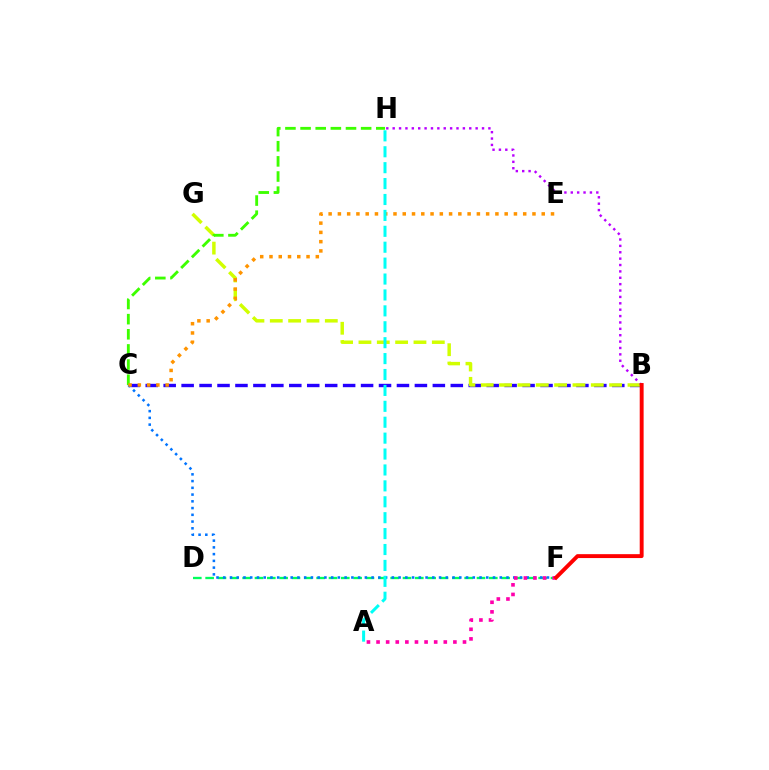{('B', 'C'): [{'color': '#2500ff', 'line_style': 'dashed', 'thickness': 2.44}], ('B', 'G'): [{'color': '#d1ff00', 'line_style': 'dashed', 'thickness': 2.49}], ('D', 'F'): [{'color': '#00ff5c', 'line_style': 'dashed', 'thickness': 1.68}], ('C', 'F'): [{'color': '#0074ff', 'line_style': 'dotted', 'thickness': 1.83}], ('C', 'H'): [{'color': '#3dff00', 'line_style': 'dashed', 'thickness': 2.06}], ('B', 'H'): [{'color': '#b900ff', 'line_style': 'dotted', 'thickness': 1.73}], ('C', 'E'): [{'color': '#ff9400', 'line_style': 'dotted', 'thickness': 2.52}], ('A', 'H'): [{'color': '#00fff6', 'line_style': 'dashed', 'thickness': 2.16}], ('A', 'F'): [{'color': '#ff00ac', 'line_style': 'dotted', 'thickness': 2.61}], ('B', 'F'): [{'color': '#ff0000', 'line_style': 'solid', 'thickness': 2.81}]}